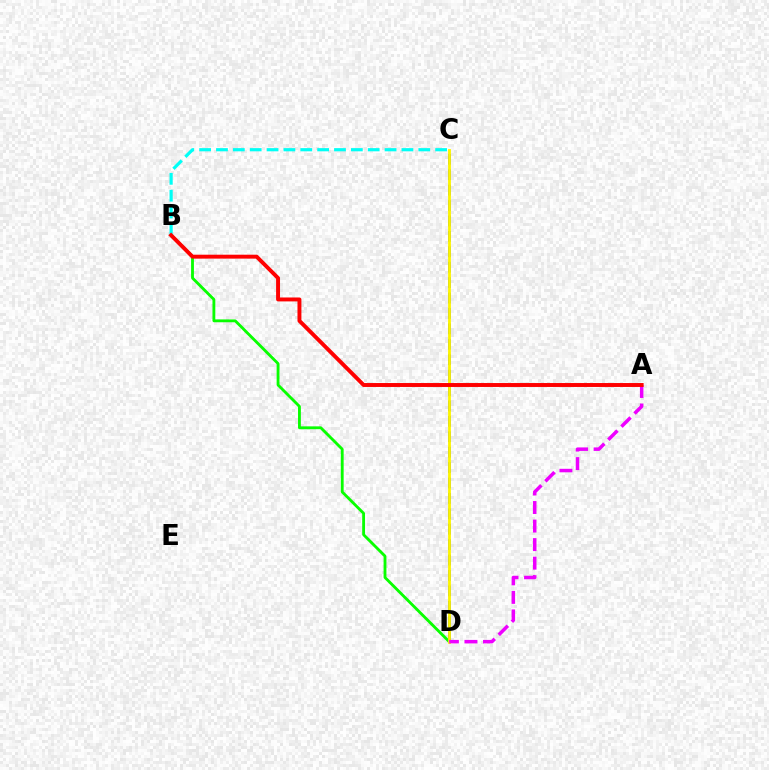{('B', 'D'): [{'color': '#08ff00', 'line_style': 'solid', 'thickness': 2.04}], ('C', 'D'): [{'color': '#0010ff', 'line_style': 'dashed', 'thickness': 2.09}, {'color': '#fcf500', 'line_style': 'solid', 'thickness': 2.03}], ('B', 'C'): [{'color': '#00fff6', 'line_style': 'dashed', 'thickness': 2.29}], ('A', 'D'): [{'color': '#ee00ff', 'line_style': 'dashed', 'thickness': 2.52}], ('A', 'B'): [{'color': '#ff0000', 'line_style': 'solid', 'thickness': 2.83}]}